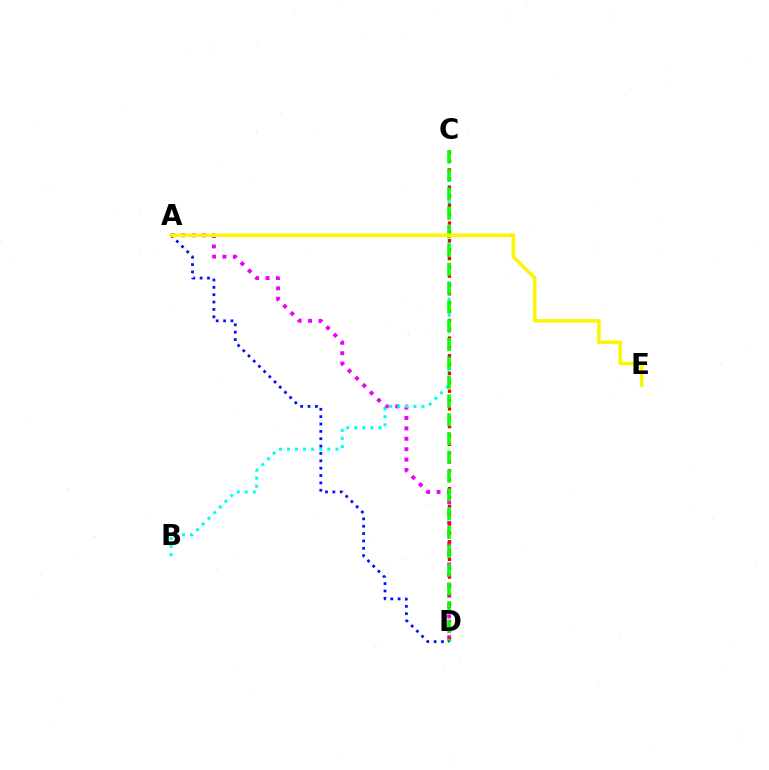{('A', 'D'): [{'color': '#ee00ff', 'line_style': 'dotted', 'thickness': 2.82}, {'color': '#0010ff', 'line_style': 'dotted', 'thickness': 2.0}], ('B', 'C'): [{'color': '#00fff6', 'line_style': 'dotted', 'thickness': 2.19}], ('C', 'D'): [{'color': '#ff0000', 'line_style': 'dotted', 'thickness': 2.41}, {'color': '#08ff00', 'line_style': 'dashed', 'thickness': 2.55}], ('A', 'E'): [{'color': '#fcf500', 'line_style': 'solid', 'thickness': 2.56}]}